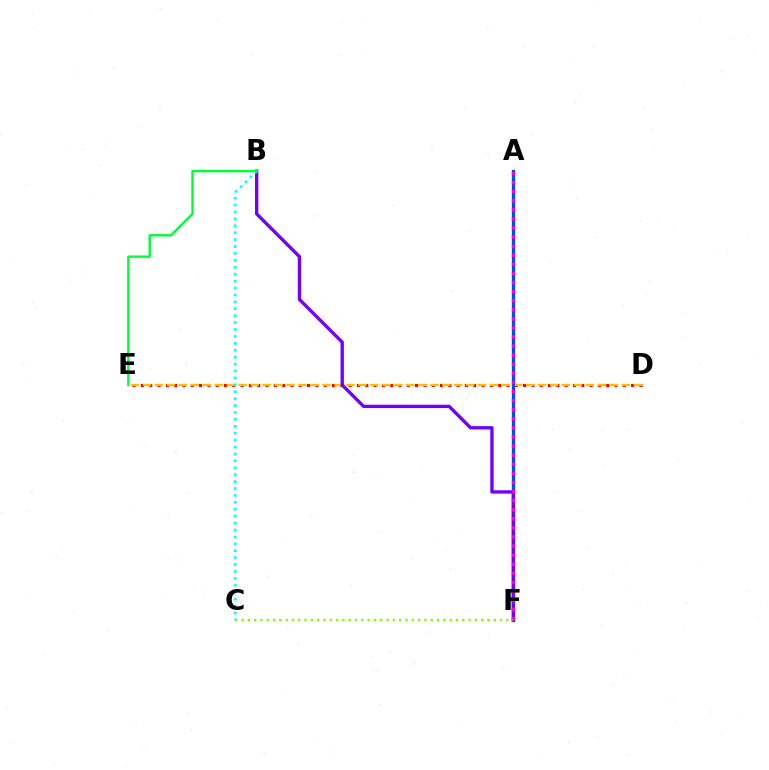{('D', 'E'): [{'color': '#ff0000', 'line_style': 'dotted', 'thickness': 2.26}, {'color': '#ffbd00', 'line_style': 'dashed', 'thickness': 1.63}], ('A', 'F'): [{'color': '#004bff', 'line_style': 'solid', 'thickness': 2.36}, {'color': '#ff00cf', 'line_style': 'dotted', 'thickness': 2.47}], ('B', 'F'): [{'color': '#7200ff', 'line_style': 'solid', 'thickness': 2.41}], ('B', 'C'): [{'color': '#00fff6', 'line_style': 'dotted', 'thickness': 1.88}], ('B', 'E'): [{'color': '#00ff39', 'line_style': 'solid', 'thickness': 1.74}], ('C', 'F'): [{'color': '#84ff00', 'line_style': 'dotted', 'thickness': 1.71}]}